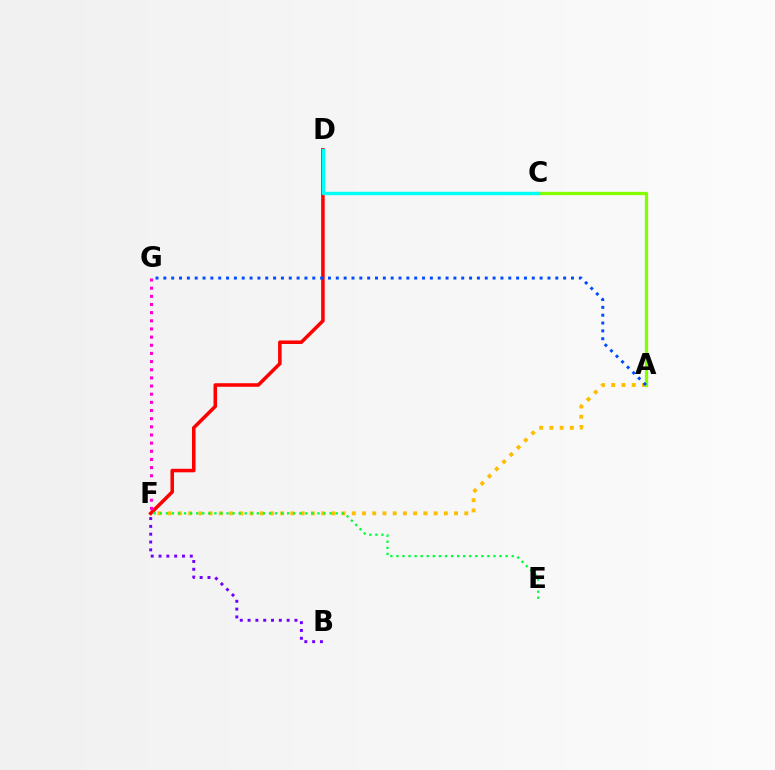{('A', 'F'): [{'color': '#ffbd00', 'line_style': 'dotted', 'thickness': 2.78}], ('D', 'F'): [{'color': '#ff0000', 'line_style': 'solid', 'thickness': 2.54}], ('A', 'C'): [{'color': '#84ff00', 'line_style': 'solid', 'thickness': 2.36}], ('C', 'D'): [{'color': '#00fff6', 'line_style': 'solid', 'thickness': 2.46}], ('F', 'G'): [{'color': '#ff00cf', 'line_style': 'dotted', 'thickness': 2.22}], ('E', 'F'): [{'color': '#00ff39', 'line_style': 'dotted', 'thickness': 1.65}], ('B', 'F'): [{'color': '#7200ff', 'line_style': 'dotted', 'thickness': 2.12}], ('A', 'G'): [{'color': '#004bff', 'line_style': 'dotted', 'thickness': 2.13}]}